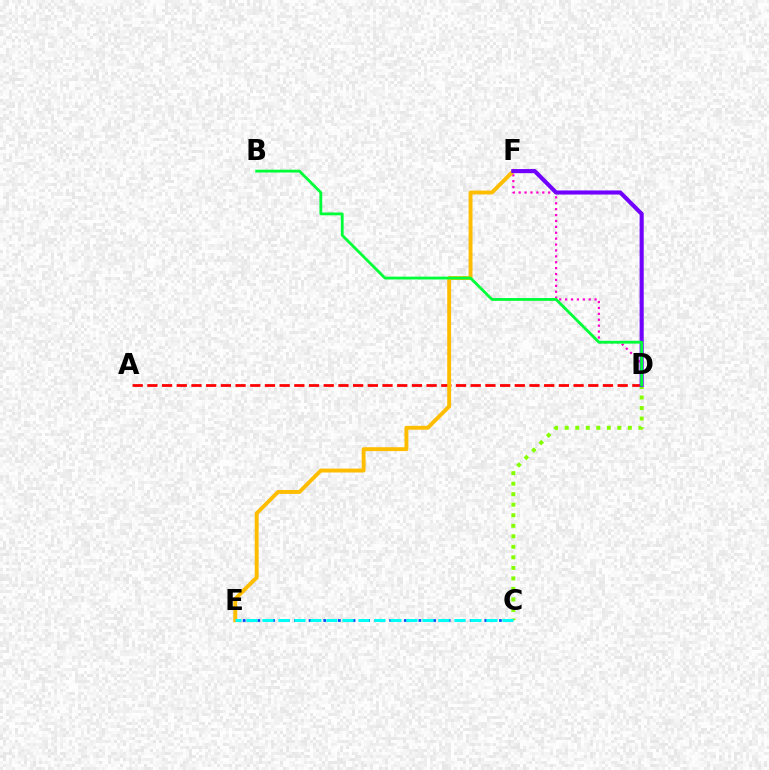{('C', 'E'): [{'color': '#004bff', 'line_style': 'dotted', 'thickness': 1.99}, {'color': '#00fff6', 'line_style': 'dashed', 'thickness': 2.17}], ('A', 'D'): [{'color': '#ff0000', 'line_style': 'dashed', 'thickness': 2.0}], ('D', 'F'): [{'color': '#ff00cf', 'line_style': 'dotted', 'thickness': 1.6}, {'color': '#7200ff', 'line_style': 'solid', 'thickness': 2.95}], ('E', 'F'): [{'color': '#ffbd00', 'line_style': 'solid', 'thickness': 2.8}], ('C', 'D'): [{'color': '#84ff00', 'line_style': 'dotted', 'thickness': 2.86}], ('B', 'D'): [{'color': '#00ff39', 'line_style': 'solid', 'thickness': 2.03}]}